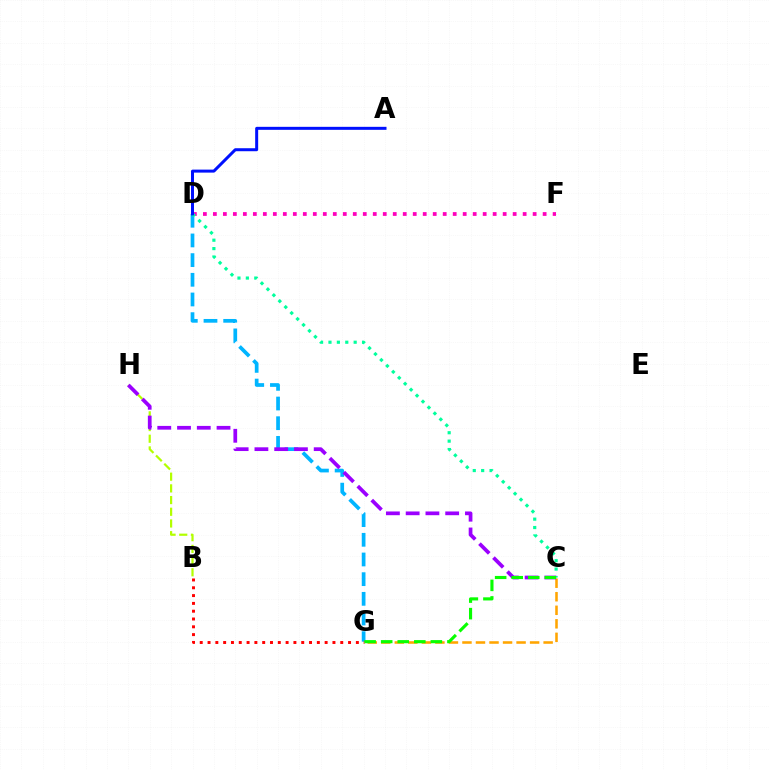{('D', 'G'): [{'color': '#00b5ff', 'line_style': 'dashed', 'thickness': 2.67}], ('D', 'F'): [{'color': '#ff00bd', 'line_style': 'dotted', 'thickness': 2.71}], ('C', 'D'): [{'color': '#00ff9d', 'line_style': 'dotted', 'thickness': 2.28}], ('C', 'G'): [{'color': '#ffa500', 'line_style': 'dashed', 'thickness': 1.84}, {'color': '#08ff00', 'line_style': 'dashed', 'thickness': 2.25}], ('A', 'D'): [{'color': '#0010ff', 'line_style': 'solid', 'thickness': 2.16}], ('B', 'H'): [{'color': '#b3ff00', 'line_style': 'dashed', 'thickness': 1.59}], ('C', 'H'): [{'color': '#9b00ff', 'line_style': 'dashed', 'thickness': 2.68}], ('B', 'G'): [{'color': '#ff0000', 'line_style': 'dotted', 'thickness': 2.12}]}